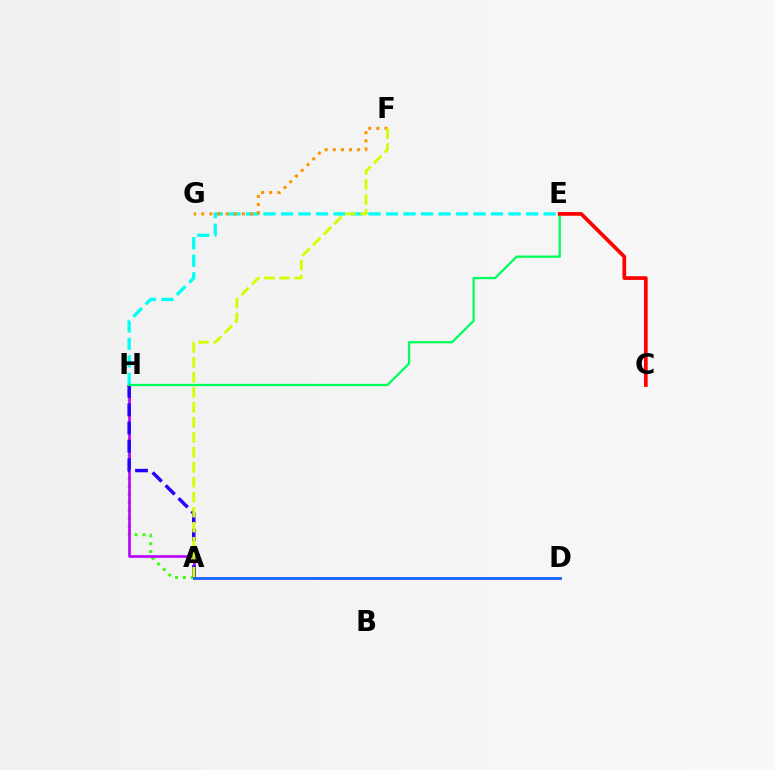{('A', 'H'): [{'color': '#3dff00', 'line_style': 'dotted', 'thickness': 2.13}, {'color': '#b900ff', 'line_style': 'solid', 'thickness': 1.9}, {'color': '#2500ff', 'line_style': 'dashed', 'thickness': 2.49}], ('A', 'D'): [{'color': '#ff00ac', 'line_style': 'solid', 'thickness': 1.83}, {'color': '#0074ff', 'line_style': 'solid', 'thickness': 1.84}], ('E', 'H'): [{'color': '#00fff6', 'line_style': 'dashed', 'thickness': 2.38}, {'color': '#00ff5c', 'line_style': 'solid', 'thickness': 1.64}], ('F', 'G'): [{'color': '#ff9400', 'line_style': 'dotted', 'thickness': 2.21}], ('A', 'F'): [{'color': '#d1ff00', 'line_style': 'dashed', 'thickness': 2.04}], ('C', 'E'): [{'color': '#ff0000', 'line_style': 'solid', 'thickness': 2.67}]}